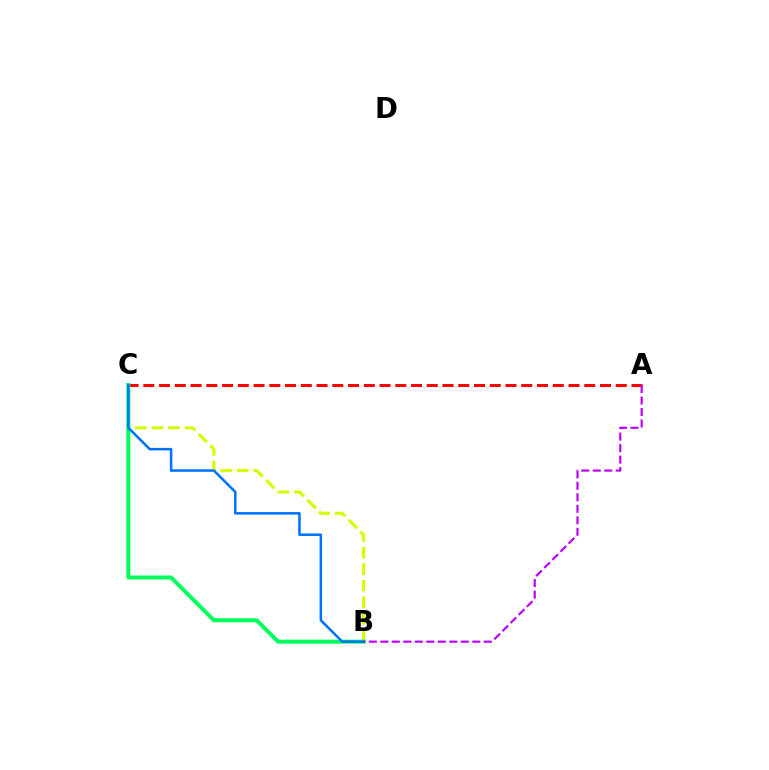{('B', 'C'): [{'color': '#d1ff00', 'line_style': 'dashed', 'thickness': 2.24}, {'color': '#00ff5c', 'line_style': 'solid', 'thickness': 2.88}, {'color': '#0074ff', 'line_style': 'solid', 'thickness': 1.83}], ('A', 'C'): [{'color': '#ff0000', 'line_style': 'dashed', 'thickness': 2.14}], ('A', 'B'): [{'color': '#b900ff', 'line_style': 'dashed', 'thickness': 1.56}]}